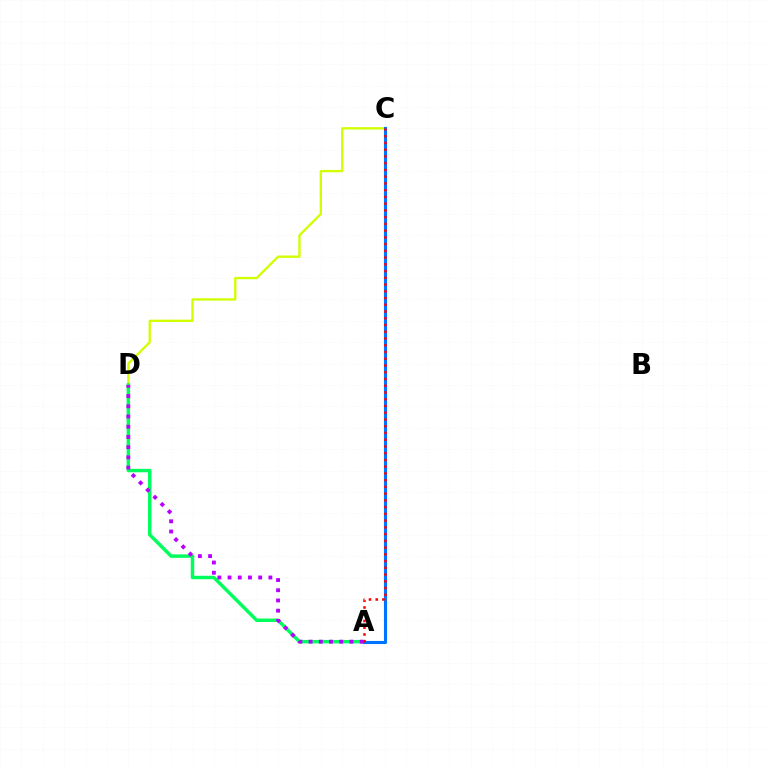{('C', 'D'): [{'color': '#d1ff00', 'line_style': 'solid', 'thickness': 1.69}], ('A', 'D'): [{'color': '#00ff5c', 'line_style': 'solid', 'thickness': 2.49}, {'color': '#b900ff', 'line_style': 'dotted', 'thickness': 2.77}], ('A', 'C'): [{'color': '#0074ff', 'line_style': 'solid', 'thickness': 2.23}, {'color': '#ff0000', 'line_style': 'dotted', 'thickness': 1.83}]}